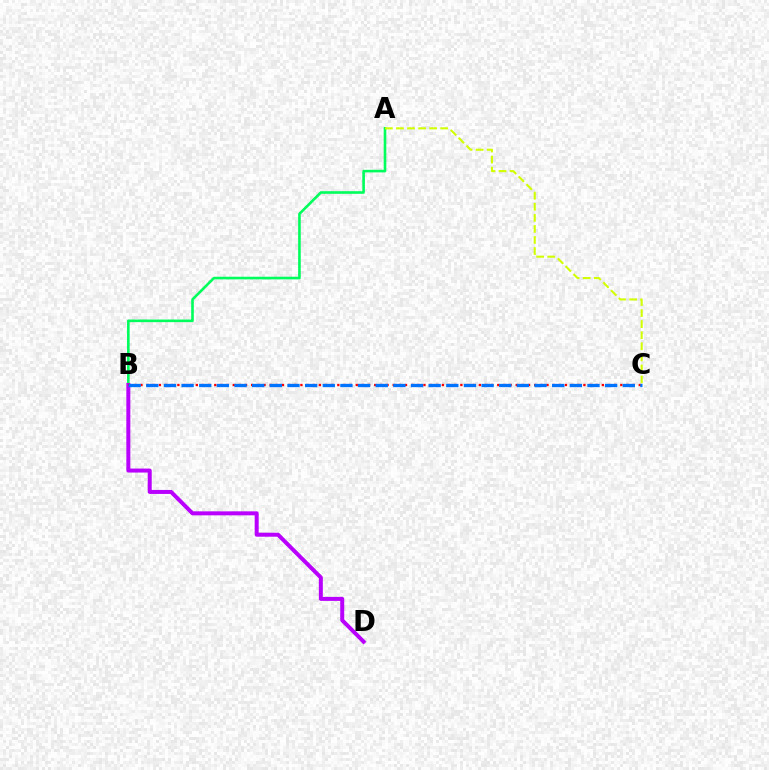{('A', 'B'): [{'color': '#00ff5c', 'line_style': 'solid', 'thickness': 1.89}], ('B', 'D'): [{'color': '#b900ff', 'line_style': 'solid', 'thickness': 2.87}], ('A', 'C'): [{'color': '#d1ff00', 'line_style': 'dashed', 'thickness': 1.5}], ('B', 'C'): [{'color': '#ff0000', 'line_style': 'dotted', 'thickness': 1.67}, {'color': '#0074ff', 'line_style': 'dashed', 'thickness': 2.4}]}